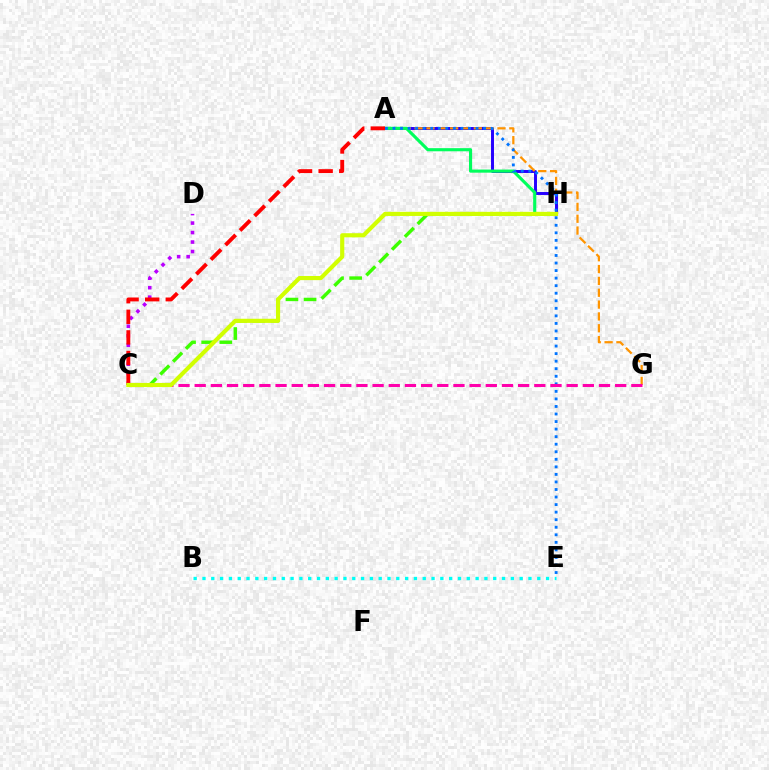{('A', 'H'): [{'color': '#2500ff', 'line_style': 'solid', 'thickness': 2.13}, {'color': '#00ff5c', 'line_style': 'solid', 'thickness': 2.25}], ('A', 'G'): [{'color': '#ff9400', 'line_style': 'dashed', 'thickness': 1.61}], ('A', 'E'): [{'color': '#0074ff', 'line_style': 'dotted', 'thickness': 2.05}], ('C', 'G'): [{'color': '#ff00ac', 'line_style': 'dashed', 'thickness': 2.2}], ('C', 'D'): [{'color': '#b900ff', 'line_style': 'dotted', 'thickness': 2.58}], ('C', 'H'): [{'color': '#3dff00', 'line_style': 'dashed', 'thickness': 2.47}, {'color': '#d1ff00', 'line_style': 'solid', 'thickness': 2.98}], ('B', 'E'): [{'color': '#00fff6', 'line_style': 'dotted', 'thickness': 2.39}], ('A', 'C'): [{'color': '#ff0000', 'line_style': 'dashed', 'thickness': 2.8}]}